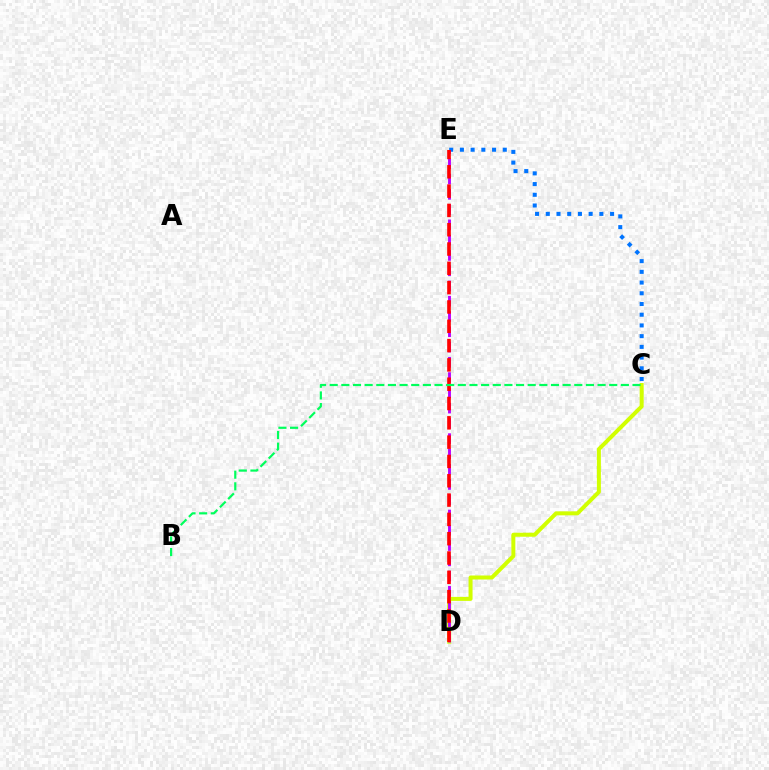{('C', 'E'): [{'color': '#0074ff', 'line_style': 'dotted', 'thickness': 2.91}], ('C', 'D'): [{'color': '#d1ff00', 'line_style': 'solid', 'thickness': 2.88}], ('D', 'E'): [{'color': '#b900ff', 'line_style': 'dashed', 'thickness': 2.07}, {'color': '#ff0000', 'line_style': 'dashed', 'thickness': 2.62}], ('B', 'C'): [{'color': '#00ff5c', 'line_style': 'dashed', 'thickness': 1.58}]}